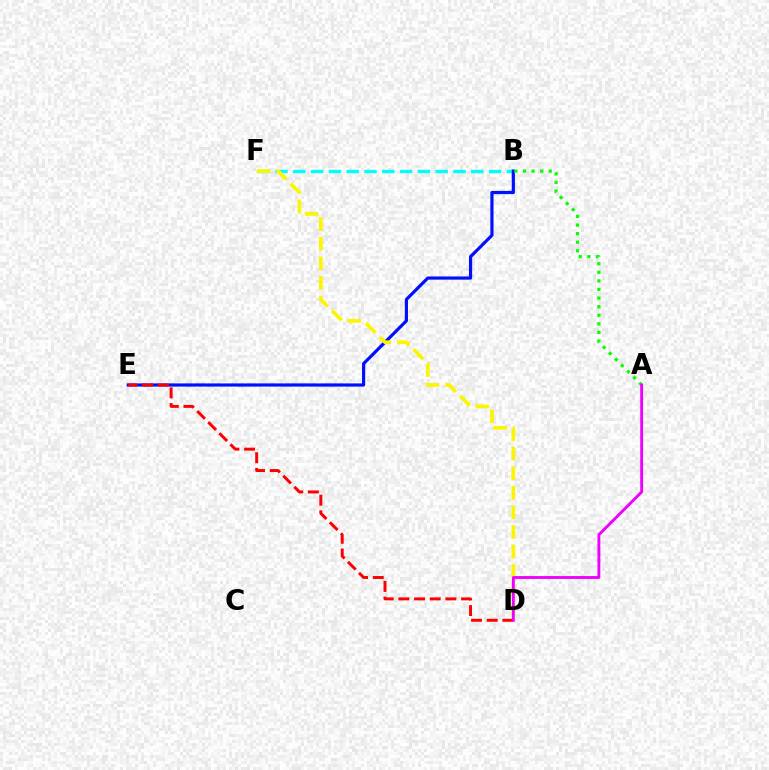{('B', 'F'): [{'color': '#00fff6', 'line_style': 'dashed', 'thickness': 2.42}], ('B', 'E'): [{'color': '#0010ff', 'line_style': 'solid', 'thickness': 2.29}], ('D', 'E'): [{'color': '#ff0000', 'line_style': 'dashed', 'thickness': 2.13}], ('A', 'B'): [{'color': '#08ff00', 'line_style': 'dotted', 'thickness': 2.33}], ('D', 'F'): [{'color': '#fcf500', 'line_style': 'dashed', 'thickness': 2.66}], ('A', 'D'): [{'color': '#ee00ff', 'line_style': 'solid', 'thickness': 2.07}]}